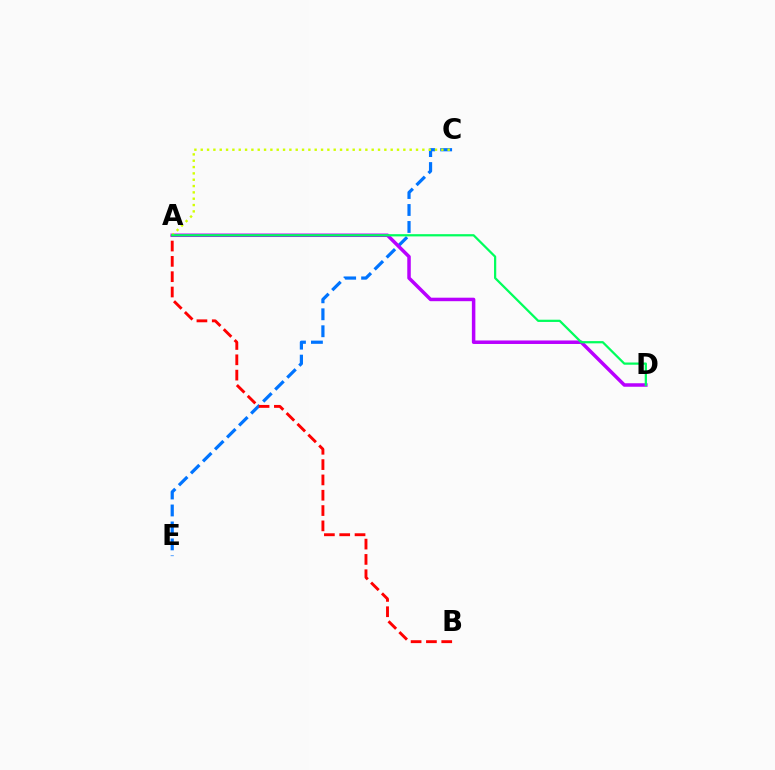{('C', 'E'): [{'color': '#0074ff', 'line_style': 'dashed', 'thickness': 2.3}], ('A', 'D'): [{'color': '#b900ff', 'line_style': 'solid', 'thickness': 2.52}, {'color': '#00ff5c', 'line_style': 'solid', 'thickness': 1.61}], ('A', 'C'): [{'color': '#d1ff00', 'line_style': 'dotted', 'thickness': 1.72}], ('A', 'B'): [{'color': '#ff0000', 'line_style': 'dashed', 'thickness': 2.08}]}